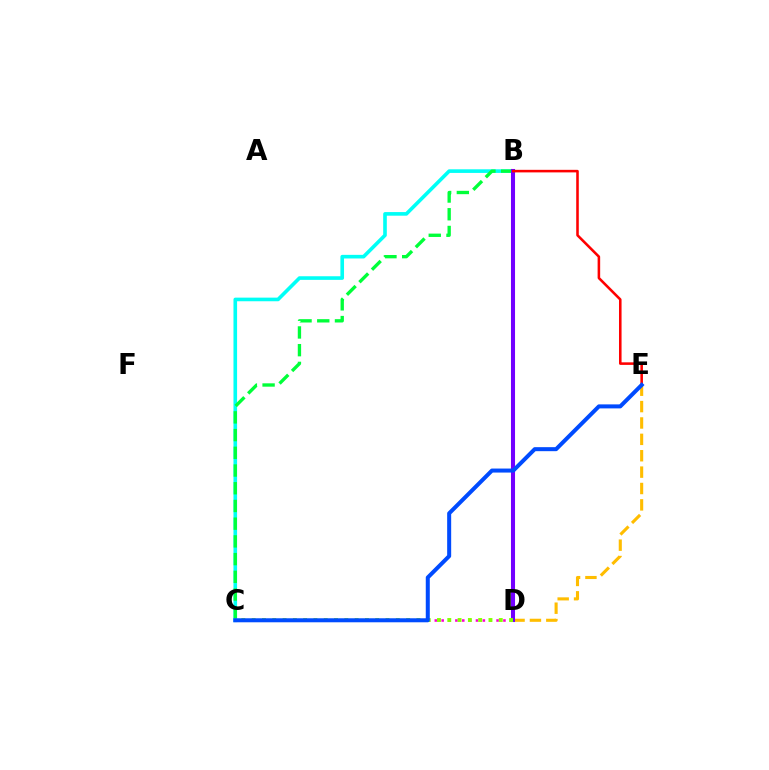{('B', 'C'): [{'color': '#00fff6', 'line_style': 'solid', 'thickness': 2.61}, {'color': '#00ff39', 'line_style': 'dashed', 'thickness': 2.41}], ('D', 'E'): [{'color': '#ffbd00', 'line_style': 'dashed', 'thickness': 2.23}], ('B', 'D'): [{'color': '#7200ff', 'line_style': 'solid', 'thickness': 2.92}], ('C', 'D'): [{'color': '#ff00cf', 'line_style': 'dotted', 'thickness': 1.86}, {'color': '#84ff00', 'line_style': 'dotted', 'thickness': 2.8}], ('B', 'E'): [{'color': '#ff0000', 'line_style': 'solid', 'thickness': 1.84}], ('C', 'E'): [{'color': '#004bff', 'line_style': 'solid', 'thickness': 2.89}]}